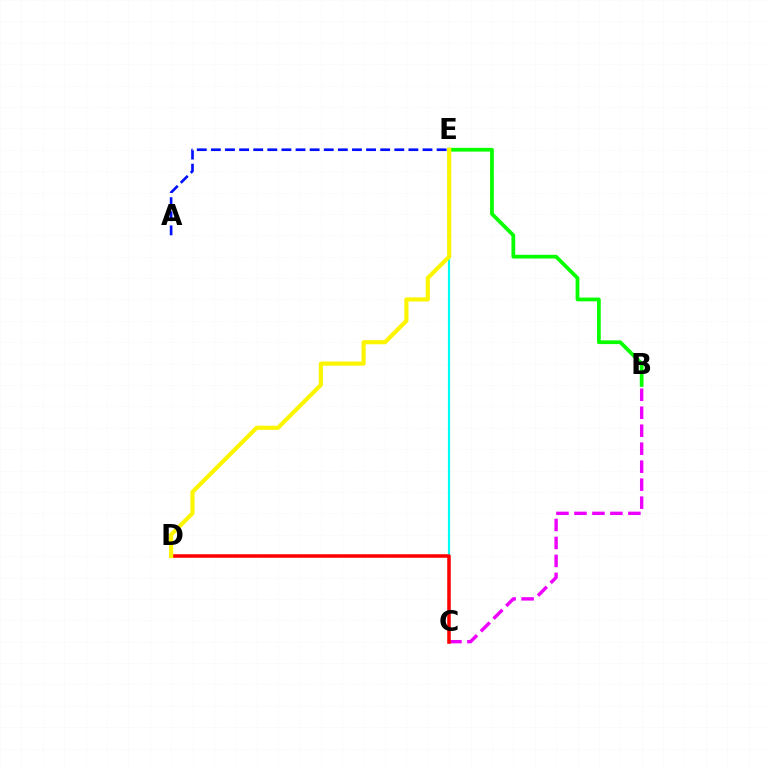{('B', 'E'): [{'color': '#08ff00', 'line_style': 'solid', 'thickness': 2.7}], ('B', 'C'): [{'color': '#ee00ff', 'line_style': 'dashed', 'thickness': 2.44}], ('C', 'E'): [{'color': '#00fff6', 'line_style': 'solid', 'thickness': 1.58}], ('C', 'D'): [{'color': '#ff0000', 'line_style': 'solid', 'thickness': 2.53}], ('A', 'E'): [{'color': '#0010ff', 'line_style': 'dashed', 'thickness': 1.92}], ('D', 'E'): [{'color': '#fcf500', 'line_style': 'solid', 'thickness': 2.98}]}